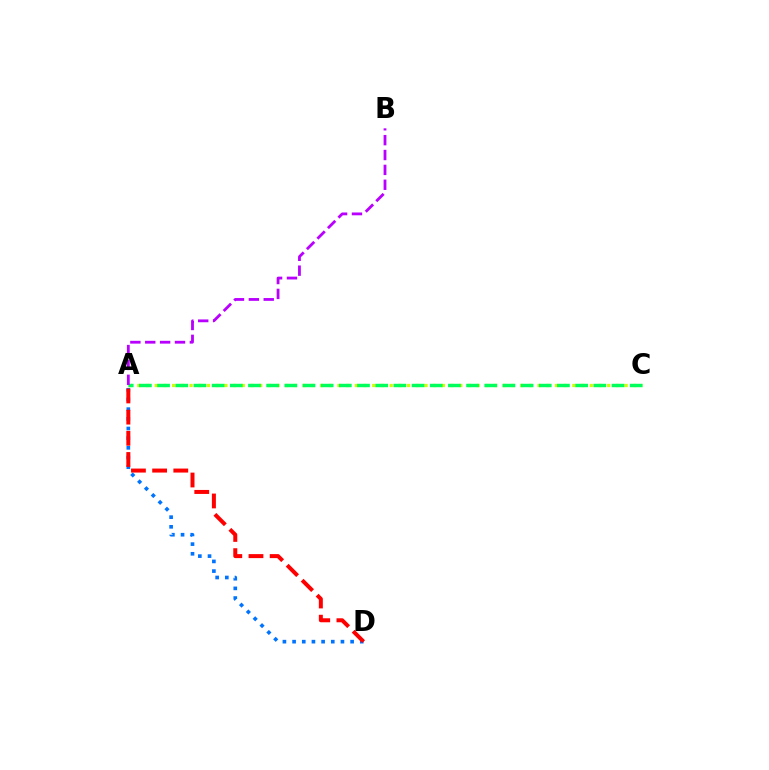{('A', 'D'): [{'color': '#0074ff', 'line_style': 'dotted', 'thickness': 2.63}, {'color': '#ff0000', 'line_style': 'dashed', 'thickness': 2.88}], ('A', 'C'): [{'color': '#d1ff00', 'line_style': 'dotted', 'thickness': 2.36}, {'color': '#00ff5c', 'line_style': 'dashed', 'thickness': 2.47}], ('A', 'B'): [{'color': '#b900ff', 'line_style': 'dashed', 'thickness': 2.02}]}